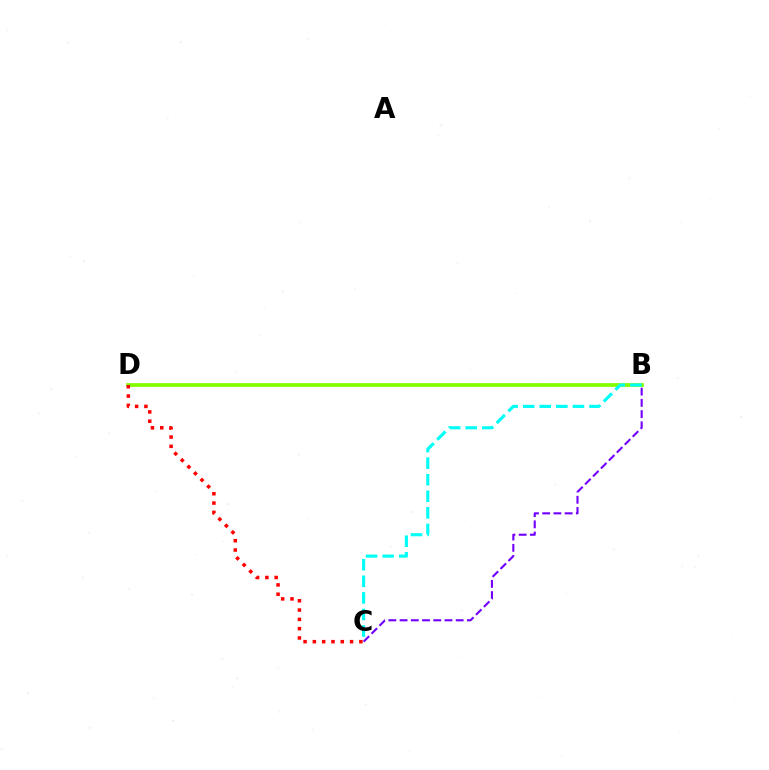{('B', 'D'): [{'color': '#84ff00', 'line_style': 'solid', 'thickness': 2.7}], ('C', 'D'): [{'color': '#ff0000', 'line_style': 'dotted', 'thickness': 2.53}], ('B', 'C'): [{'color': '#7200ff', 'line_style': 'dashed', 'thickness': 1.52}, {'color': '#00fff6', 'line_style': 'dashed', 'thickness': 2.25}]}